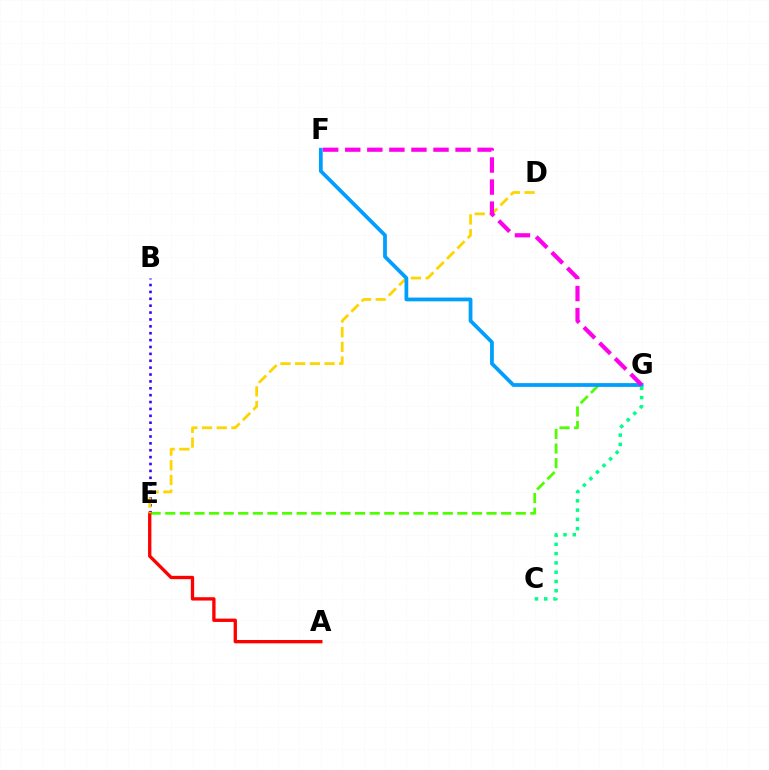{('B', 'E'): [{'color': '#3700ff', 'line_style': 'dotted', 'thickness': 1.87}], ('E', 'G'): [{'color': '#4fff00', 'line_style': 'dashed', 'thickness': 1.98}], ('A', 'E'): [{'color': '#ff0000', 'line_style': 'solid', 'thickness': 2.39}], ('D', 'E'): [{'color': '#ffd500', 'line_style': 'dashed', 'thickness': 2.0}], ('F', 'G'): [{'color': '#009eff', 'line_style': 'solid', 'thickness': 2.7}, {'color': '#ff00ed', 'line_style': 'dashed', 'thickness': 3.0}], ('C', 'G'): [{'color': '#00ff86', 'line_style': 'dotted', 'thickness': 2.52}]}